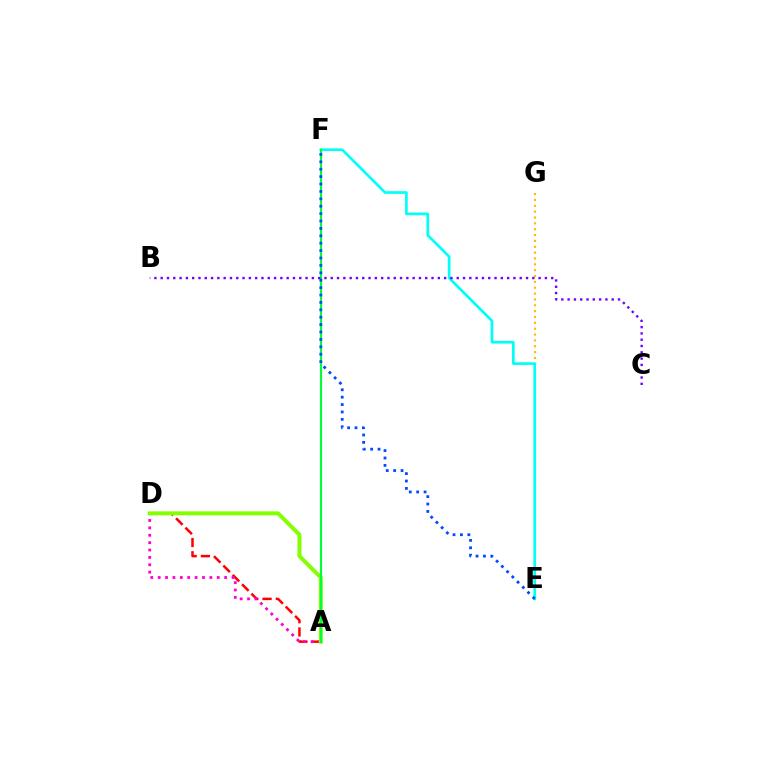{('A', 'D'): [{'color': '#ff0000', 'line_style': 'dashed', 'thickness': 1.8}, {'color': '#ff00cf', 'line_style': 'dotted', 'thickness': 2.01}, {'color': '#84ff00', 'line_style': 'solid', 'thickness': 2.84}], ('E', 'G'): [{'color': '#ffbd00', 'line_style': 'dotted', 'thickness': 1.59}], ('E', 'F'): [{'color': '#00fff6', 'line_style': 'solid', 'thickness': 1.94}, {'color': '#004bff', 'line_style': 'dotted', 'thickness': 2.01}], ('A', 'F'): [{'color': '#00ff39', 'line_style': 'solid', 'thickness': 1.56}], ('B', 'C'): [{'color': '#7200ff', 'line_style': 'dotted', 'thickness': 1.71}]}